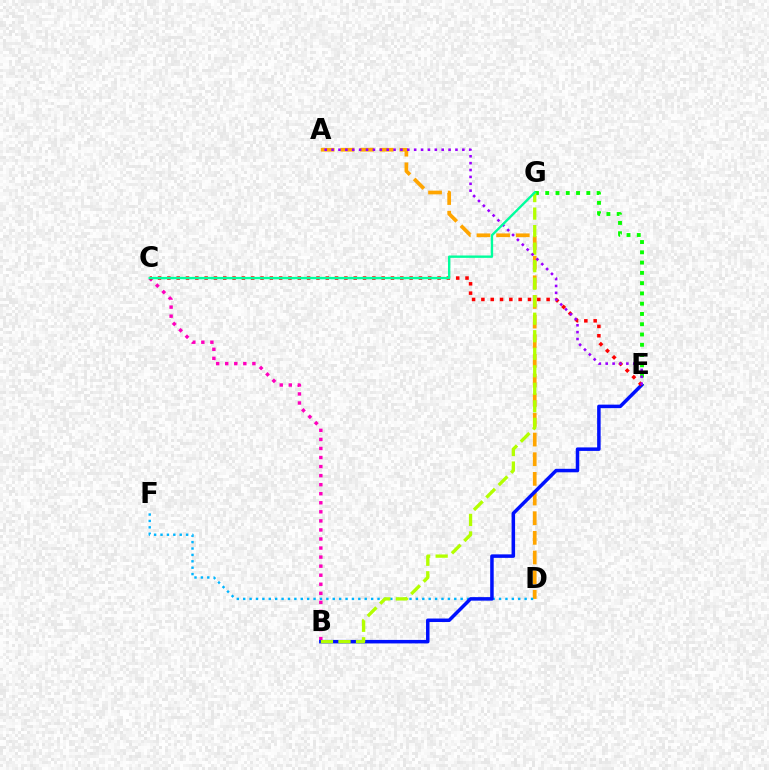{('A', 'D'): [{'color': '#ffa500', 'line_style': 'dashed', 'thickness': 2.67}], ('D', 'F'): [{'color': '#00b5ff', 'line_style': 'dotted', 'thickness': 1.74}], ('E', 'G'): [{'color': '#08ff00', 'line_style': 'dotted', 'thickness': 2.79}], ('B', 'C'): [{'color': '#ff00bd', 'line_style': 'dotted', 'thickness': 2.46}], ('B', 'E'): [{'color': '#0010ff', 'line_style': 'solid', 'thickness': 2.52}], ('C', 'E'): [{'color': '#ff0000', 'line_style': 'dotted', 'thickness': 2.53}], ('B', 'G'): [{'color': '#b3ff00', 'line_style': 'dashed', 'thickness': 2.38}], ('A', 'E'): [{'color': '#9b00ff', 'line_style': 'dotted', 'thickness': 1.87}], ('C', 'G'): [{'color': '#00ff9d', 'line_style': 'solid', 'thickness': 1.71}]}